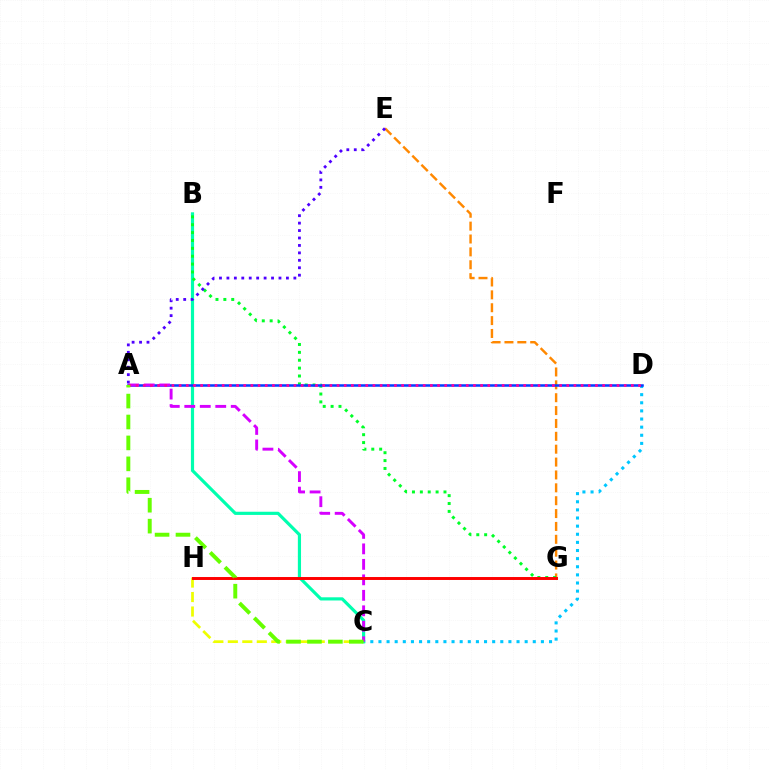{('C', 'D'): [{'color': '#00c7ff', 'line_style': 'dotted', 'thickness': 2.21}], ('E', 'G'): [{'color': '#ff8800', 'line_style': 'dashed', 'thickness': 1.75}], ('C', 'H'): [{'color': '#eeff00', 'line_style': 'dashed', 'thickness': 1.97}], ('B', 'C'): [{'color': '#00ffaf', 'line_style': 'solid', 'thickness': 2.29}], ('B', 'G'): [{'color': '#00ff27', 'line_style': 'dotted', 'thickness': 2.14}], ('A', 'D'): [{'color': '#003fff', 'line_style': 'solid', 'thickness': 1.81}, {'color': '#ff00a0', 'line_style': 'dotted', 'thickness': 1.95}], ('A', 'C'): [{'color': '#d600ff', 'line_style': 'dashed', 'thickness': 2.1}, {'color': '#66ff00', 'line_style': 'dashed', 'thickness': 2.84}], ('G', 'H'): [{'color': '#ff0000', 'line_style': 'solid', 'thickness': 2.12}], ('A', 'E'): [{'color': '#4f00ff', 'line_style': 'dotted', 'thickness': 2.02}]}